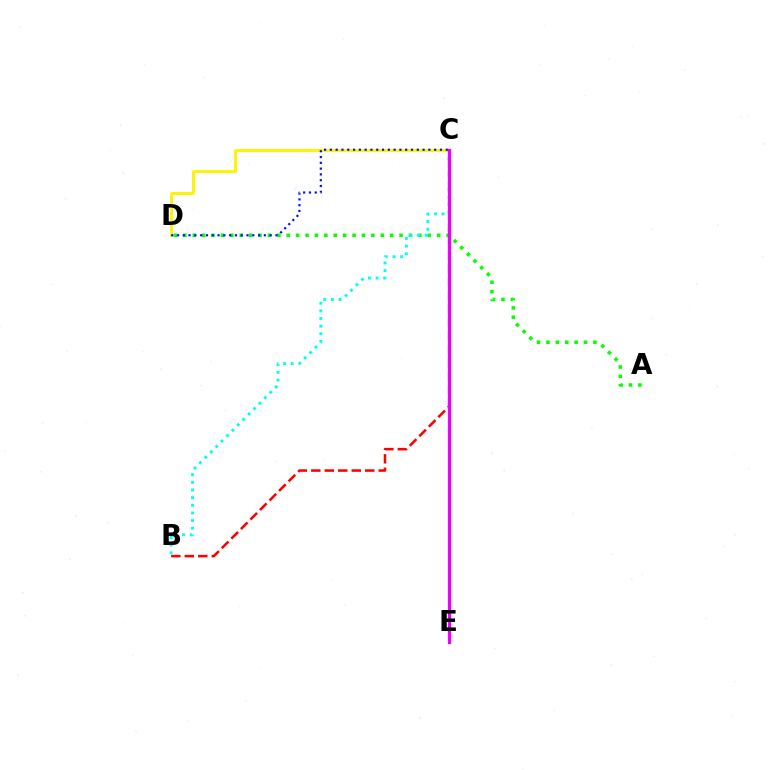{('C', 'D'): [{'color': '#fcf500', 'line_style': 'solid', 'thickness': 2.09}, {'color': '#0010ff', 'line_style': 'dotted', 'thickness': 1.57}], ('A', 'D'): [{'color': '#08ff00', 'line_style': 'dotted', 'thickness': 2.55}], ('B', 'C'): [{'color': '#00fff6', 'line_style': 'dotted', 'thickness': 2.08}, {'color': '#ff0000', 'line_style': 'dashed', 'thickness': 1.83}], ('C', 'E'): [{'color': '#ee00ff', 'line_style': 'solid', 'thickness': 2.32}]}